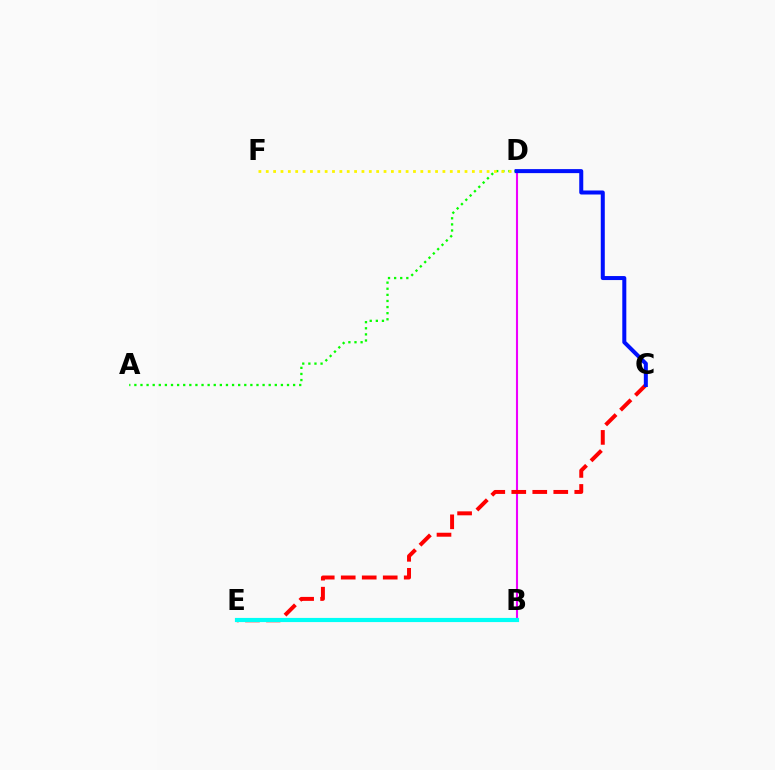{('A', 'D'): [{'color': '#08ff00', 'line_style': 'dotted', 'thickness': 1.66}], ('D', 'F'): [{'color': '#fcf500', 'line_style': 'dotted', 'thickness': 2.0}], ('B', 'D'): [{'color': '#ee00ff', 'line_style': 'solid', 'thickness': 1.51}], ('C', 'E'): [{'color': '#ff0000', 'line_style': 'dashed', 'thickness': 2.85}], ('B', 'E'): [{'color': '#00fff6', 'line_style': 'solid', 'thickness': 2.99}], ('C', 'D'): [{'color': '#0010ff', 'line_style': 'solid', 'thickness': 2.89}]}